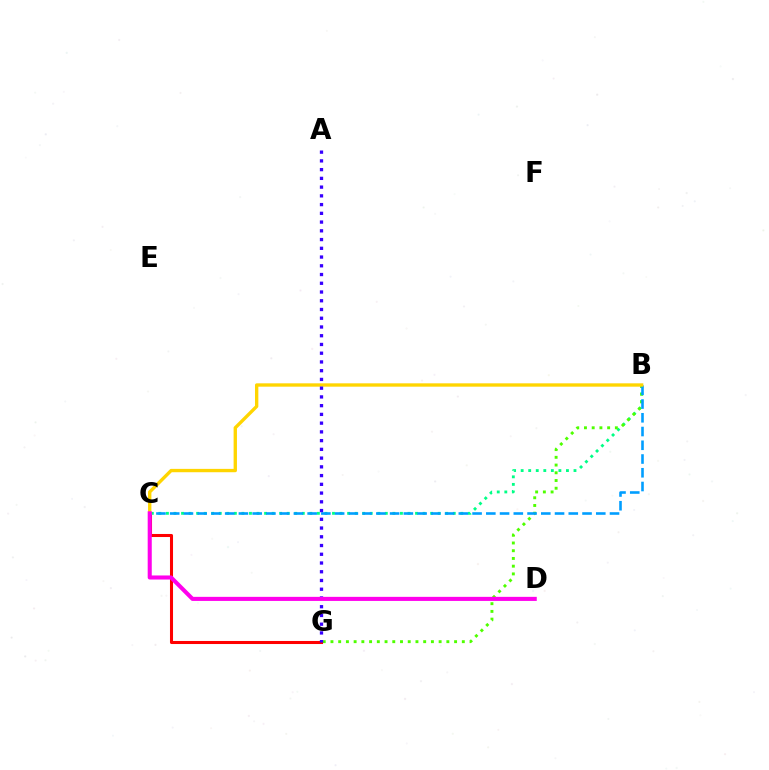{('B', 'C'): [{'color': '#00ff86', 'line_style': 'dotted', 'thickness': 2.05}, {'color': '#009eff', 'line_style': 'dashed', 'thickness': 1.87}, {'color': '#ffd500', 'line_style': 'solid', 'thickness': 2.41}], ('B', 'G'): [{'color': '#4fff00', 'line_style': 'dotted', 'thickness': 2.1}], ('C', 'G'): [{'color': '#ff0000', 'line_style': 'solid', 'thickness': 2.2}], ('A', 'G'): [{'color': '#3700ff', 'line_style': 'dotted', 'thickness': 2.38}], ('C', 'D'): [{'color': '#ff00ed', 'line_style': 'solid', 'thickness': 2.93}]}